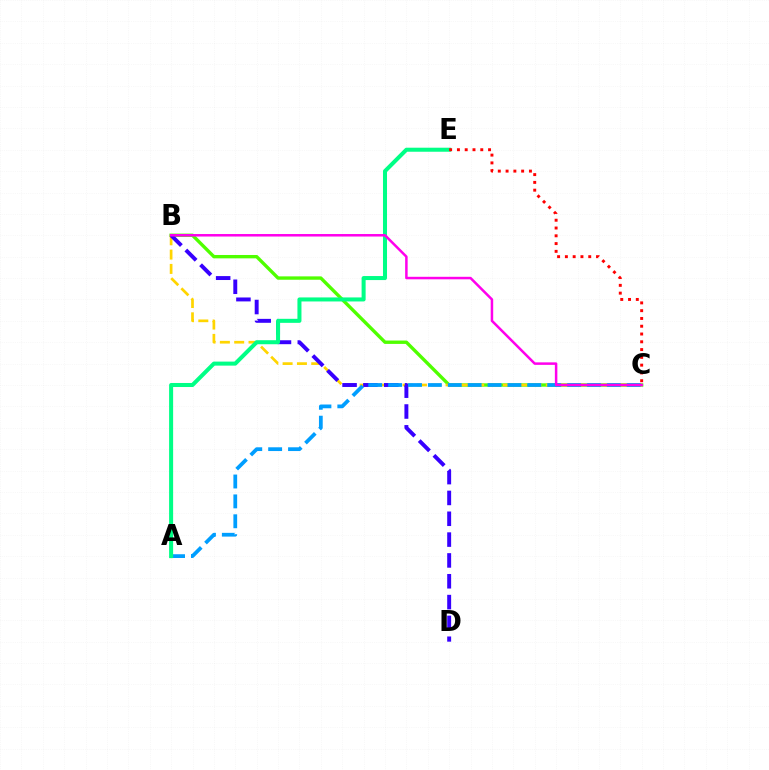{('B', 'C'): [{'color': '#4fff00', 'line_style': 'solid', 'thickness': 2.42}, {'color': '#ffd500', 'line_style': 'dashed', 'thickness': 1.95}, {'color': '#ff00ed', 'line_style': 'solid', 'thickness': 1.8}], ('B', 'D'): [{'color': '#3700ff', 'line_style': 'dashed', 'thickness': 2.83}], ('A', 'C'): [{'color': '#009eff', 'line_style': 'dashed', 'thickness': 2.7}], ('A', 'E'): [{'color': '#00ff86', 'line_style': 'solid', 'thickness': 2.9}], ('C', 'E'): [{'color': '#ff0000', 'line_style': 'dotted', 'thickness': 2.11}]}